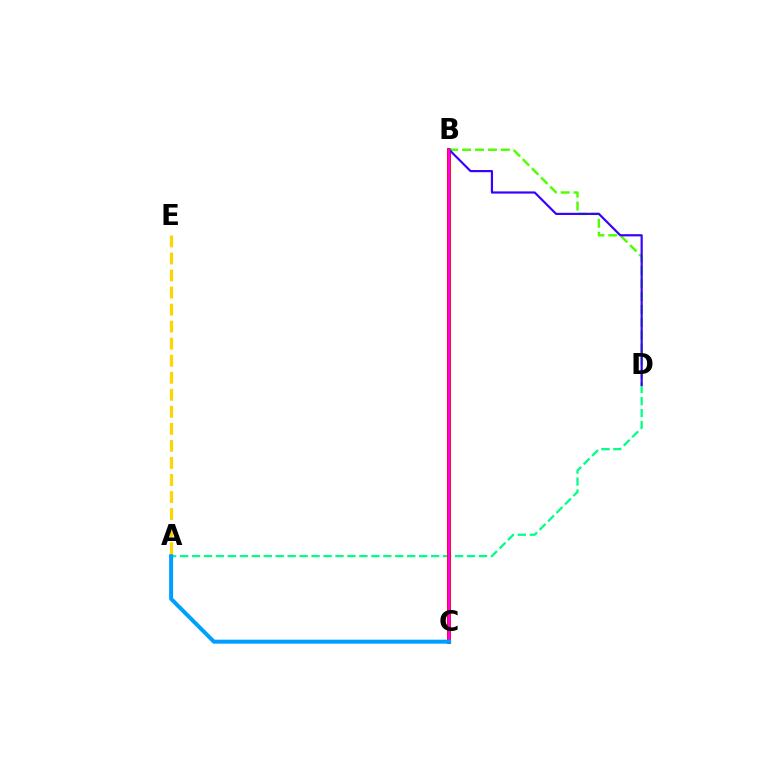{('A', 'D'): [{'color': '#00ff86', 'line_style': 'dashed', 'thickness': 1.62}], ('B', 'C'): [{'color': '#ff0000', 'line_style': 'solid', 'thickness': 2.81}, {'color': '#ff00ed', 'line_style': 'solid', 'thickness': 1.65}], ('B', 'D'): [{'color': '#4fff00', 'line_style': 'dashed', 'thickness': 1.76}, {'color': '#3700ff', 'line_style': 'solid', 'thickness': 1.57}], ('A', 'C'): [{'color': '#009eff', 'line_style': 'solid', 'thickness': 2.87}], ('A', 'E'): [{'color': '#ffd500', 'line_style': 'dashed', 'thickness': 2.31}]}